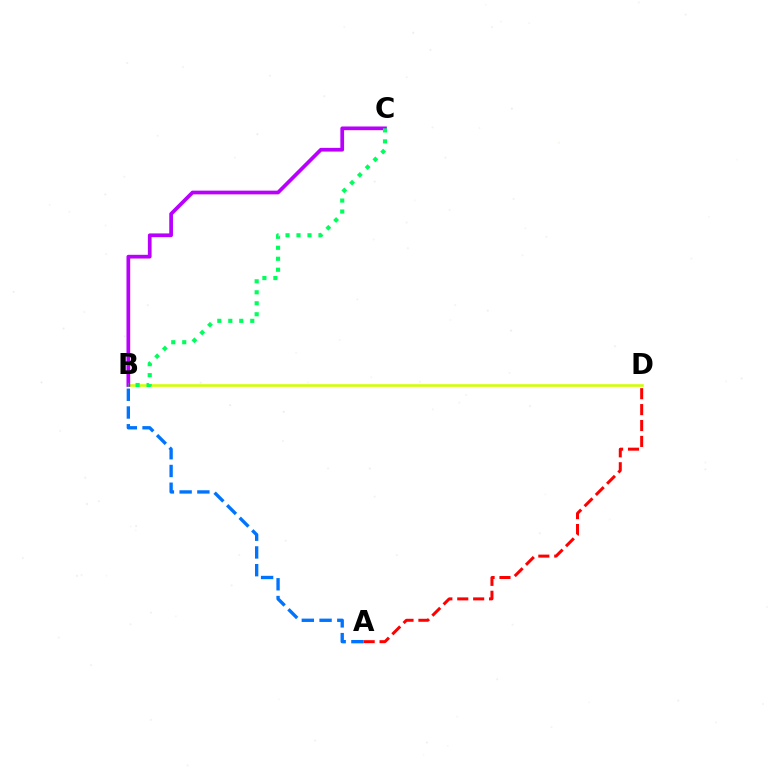{('A', 'B'): [{'color': '#0074ff', 'line_style': 'dashed', 'thickness': 2.41}], ('B', 'D'): [{'color': '#d1ff00', 'line_style': 'solid', 'thickness': 1.86}], ('B', 'C'): [{'color': '#b900ff', 'line_style': 'solid', 'thickness': 2.67}, {'color': '#00ff5c', 'line_style': 'dotted', 'thickness': 2.98}], ('A', 'D'): [{'color': '#ff0000', 'line_style': 'dashed', 'thickness': 2.16}]}